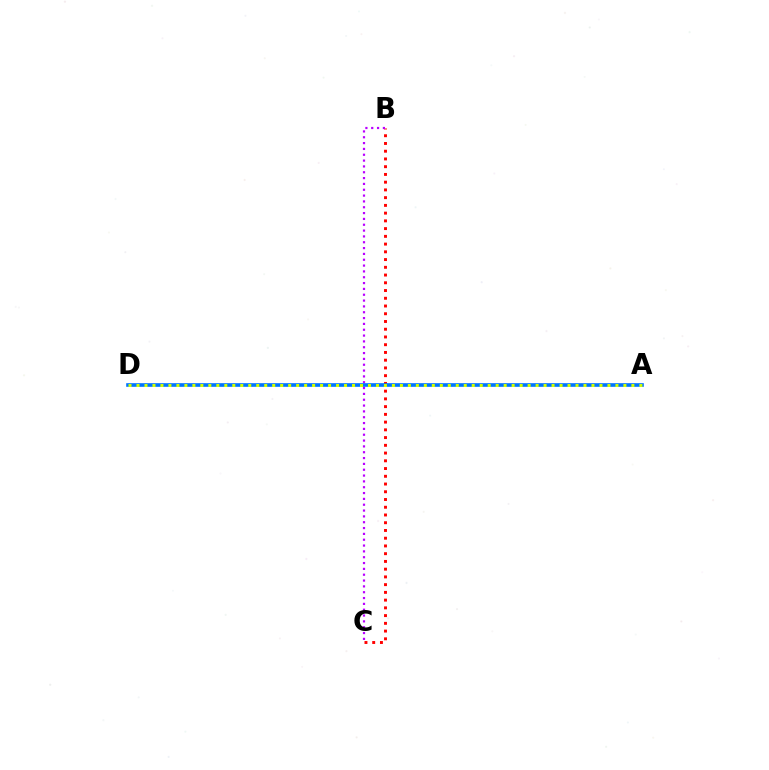{('B', 'C'): [{'color': '#ff0000', 'line_style': 'dotted', 'thickness': 2.1}, {'color': '#b900ff', 'line_style': 'dotted', 'thickness': 1.58}], ('A', 'D'): [{'color': '#00ff5c', 'line_style': 'dotted', 'thickness': 1.6}, {'color': '#0074ff', 'line_style': 'solid', 'thickness': 2.61}, {'color': '#d1ff00', 'line_style': 'dotted', 'thickness': 2.17}]}